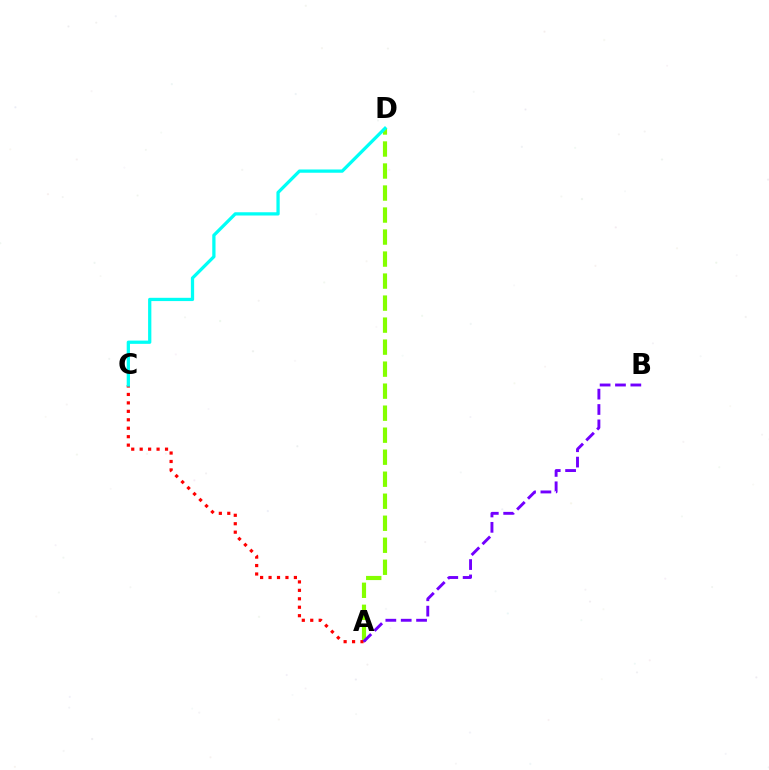{('A', 'D'): [{'color': '#84ff00', 'line_style': 'dashed', 'thickness': 2.99}], ('A', 'C'): [{'color': '#ff0000', 'line_style': 'dotted', 'thickness': 2.29}], ('C', 'D'): [{'color': '#00fff6', 'line_style': 'solid', 'thickness': 2.35}], ('A', 'B'): [{'color': '#7200ff', 'line_style': 'dashed', 'thickness': 2.09}]}